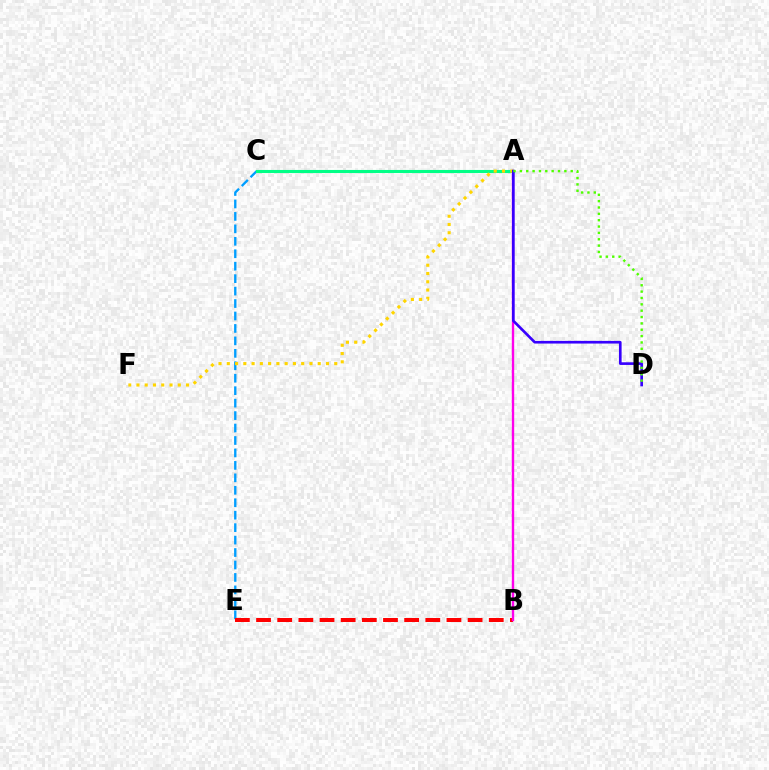{('C', 'E'): [{'color': '#009eff', 'line_style': 'dashed', 'thickness': 1.69}], ('B', 'E'): [{'color': '#ff0000', 'line_style': 'dashed', 'thickness': 2.87}], ('A', 'C'): [{'color': '#00ff86', 'line_style': 'solid', 'thickness': 2.23}], ('A', 'B'): [{'color': '#ff00ed', 'line_style': 'solid', 'thickness': 1.71}], ('A', 'F'): [{'color': '#ffd500', 'line_style': 'dotted', 'thickness': 2.25}], ('A', 'D'): [{'color': '#3700ff', 'line_style': 'solid', 'thickness': 1.91}, {'color': '#4fff00', 'line_style': 'dotted', 'thickness': 1.73}]}